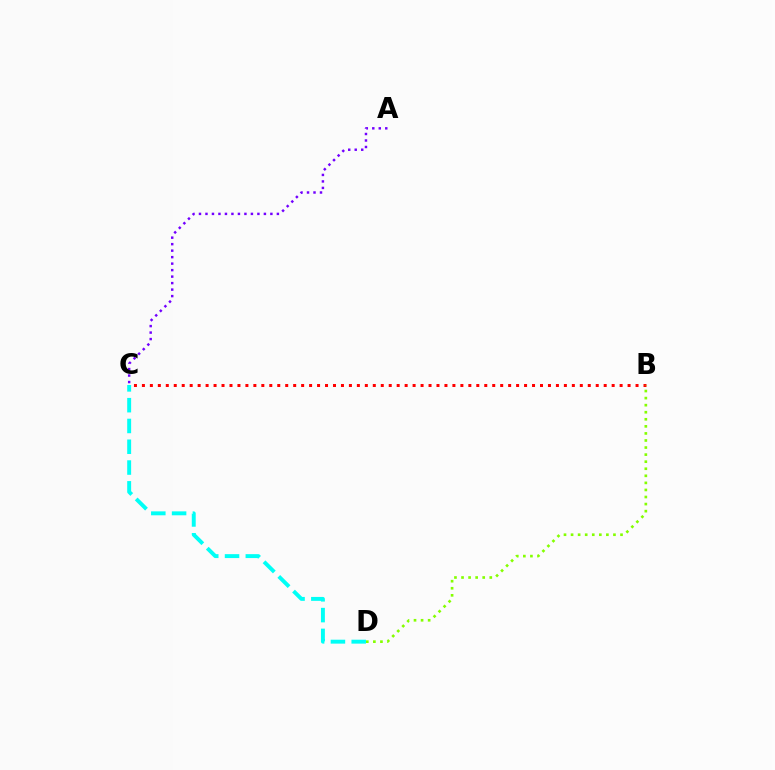{('B', 'C'): [{'color': '#ff0000', 'line_style': 'dotted', 'thickness': 2.16}], ('B', 'D'): [{'color': '#84ff00', 'line_style': 'dotted', 'thickness': 1.92}], ('A', 'C'): [{'color': '#7200ff', 'line_style': 'dotted', 'thickness': 1.76}], ('C', 'D'): [{'color': '#00fff6', 'line_style': 'dashed', 'thickness': 2.82}]}